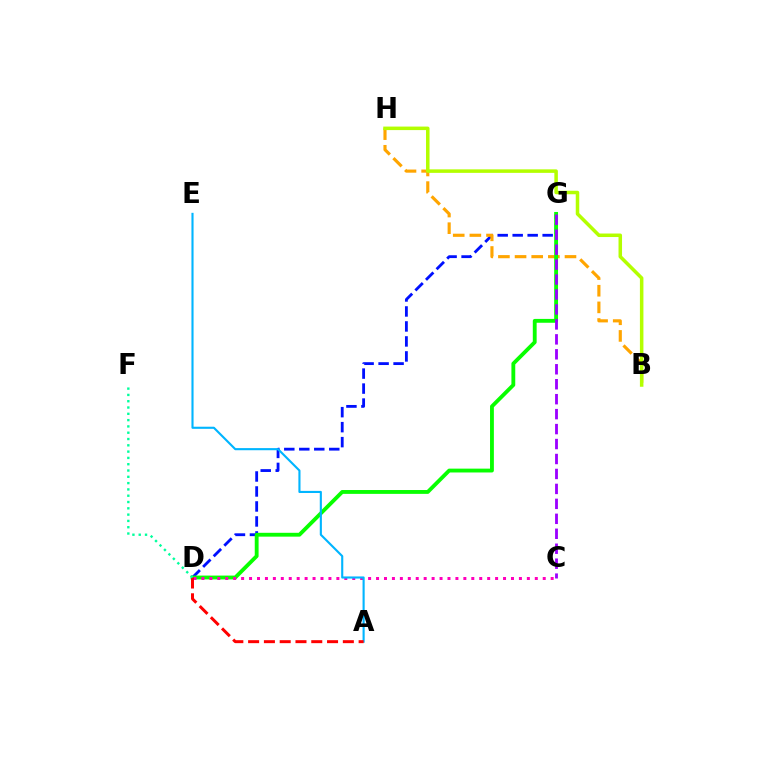{('D', 'G'): [{'color': '#0010ff', 'line_style': 'dashed', 'thickness': 2.04}, {'color': '#08ff00', 'line_style': 'solid', 'thickness': 2.77}], ('B', 'H'): [{'color': '#ffa500', 'line_style': 'dashed', 'thickness': 2.26}, {'color': '#b3ff00', 'line_style': 'solid', 'thickness': 2.53}], ('C', 'D'): [{'color': '#ff00bd', 'line_style': 'dotted', 'thickness': 2.16}], ('A', 'E'): [{'color': '#00b5ff', 'line_style': 'solid', 'thickness': 1.53}], ('A', 'D'): [{'color': '#ff0000', 'line_style': 'dashed', 'thickness': 2.14}], ('C', 'G'): [{'color': '#9b00ff', 'line_style': 'dashed', 'thickness': 2.03}], ('D', 'F'): [{'color': '#00ff9d', 'line_style': 'dotted', 'thickness': 1.71}]}